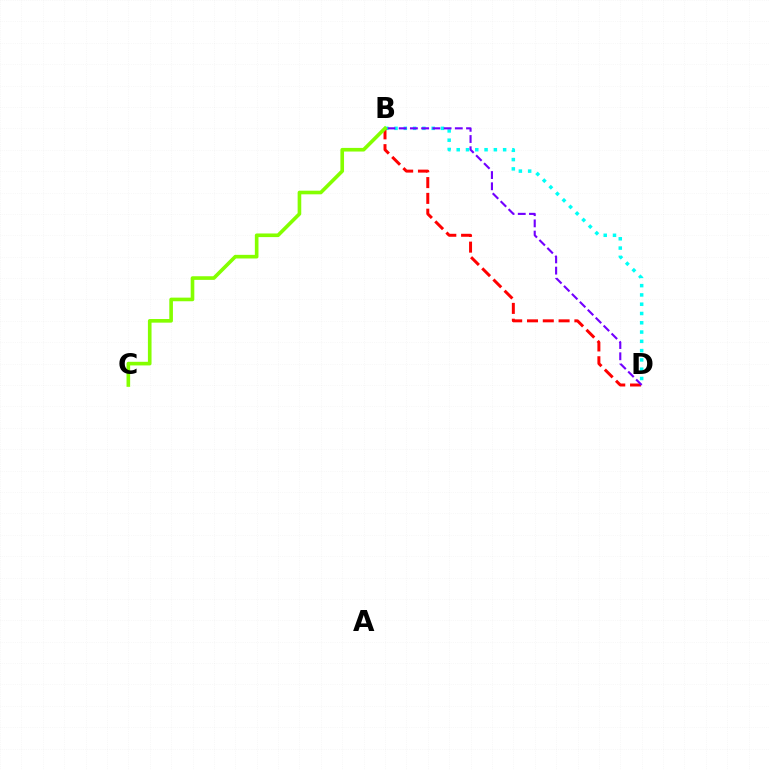{('B', 'D'): [{'color': '#00fff6', 'line_style': 'dotted', 'thickness': 2.52}, {'color': '#ff0000', 'line_style': 'dashed', 'thickness': 2.15}, {'color': '#7200ff', 'line_style': 'dashed', 'thickness': 1.52}], ('B', 'C'): [{'color': '#84ff00', 'line_style': 'solid', 'thickness': 2.61}]}